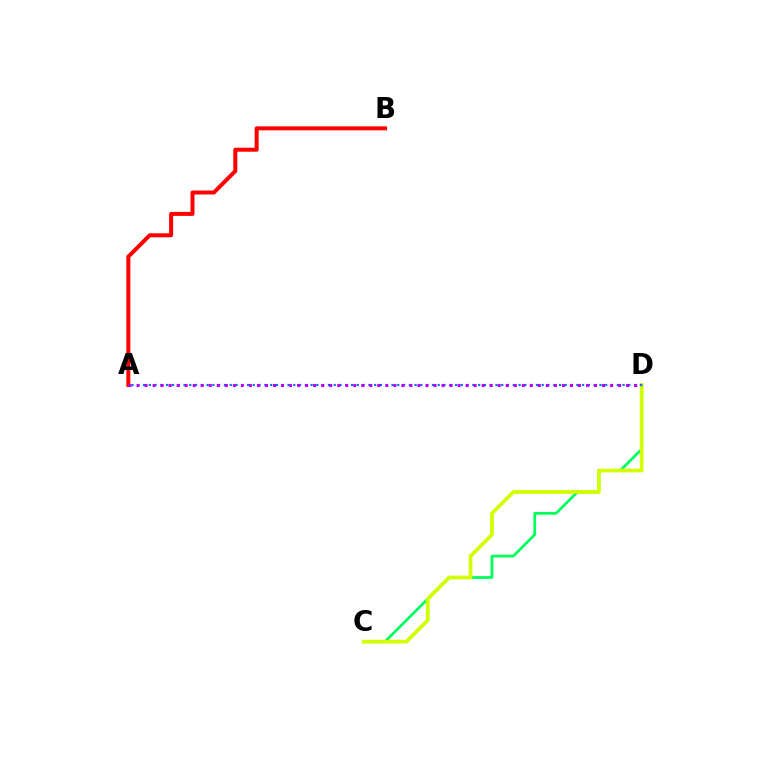{('A', 'B'): [{'color': '#ff0000', 'line_style': 'solid', 'thickness': 2.87}], ('C', 'D'): [{'color': '#00ff5c', 'line_style': 'solid', 'thickness': 2.0}, {'color': '#d1ff00', 'line_style': 'solid', 'thickness': 2.69}], ('A', 'D'): [{'color': '#0074ff', 'line_style': 'dotted', 'thickness': 1.57}, {'color': '#b900ff', 'line_style': 'dotted', 'thickness': 2.18}]}